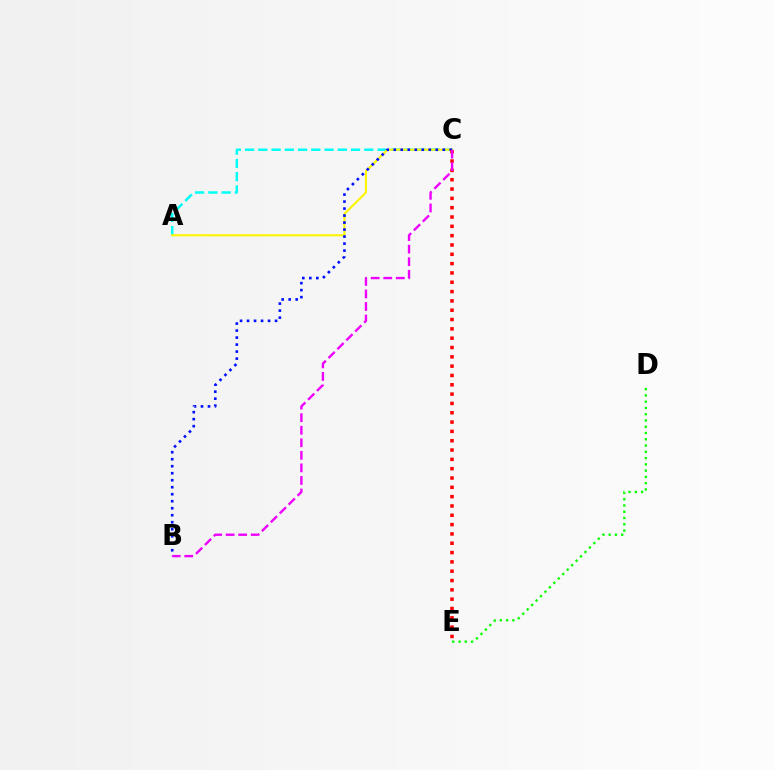{('D', 'E'): [{'color': '#08ff00', 'line_style': 'dotted', 'thickness': 1.7}], ('A', 'C'): [{'color': '#00fff6', 'line_style': 'dashed', 'thickness': 1.8}, {'color': '#fcf500', 'line_style': 'solid', 'thickness': 1.52}], ('B', 'C'): [{'color': '#0010ff', 'line_style': 'dotted', 'thickness': 1.9}, {'color': '#ee00ff', 'line_style': 'dashed', 'thickness': 1.71}], ('C', 'E'): [{'color': '#ff0000', 'line_style': 'dotted', 'thickness': 2.53}]}